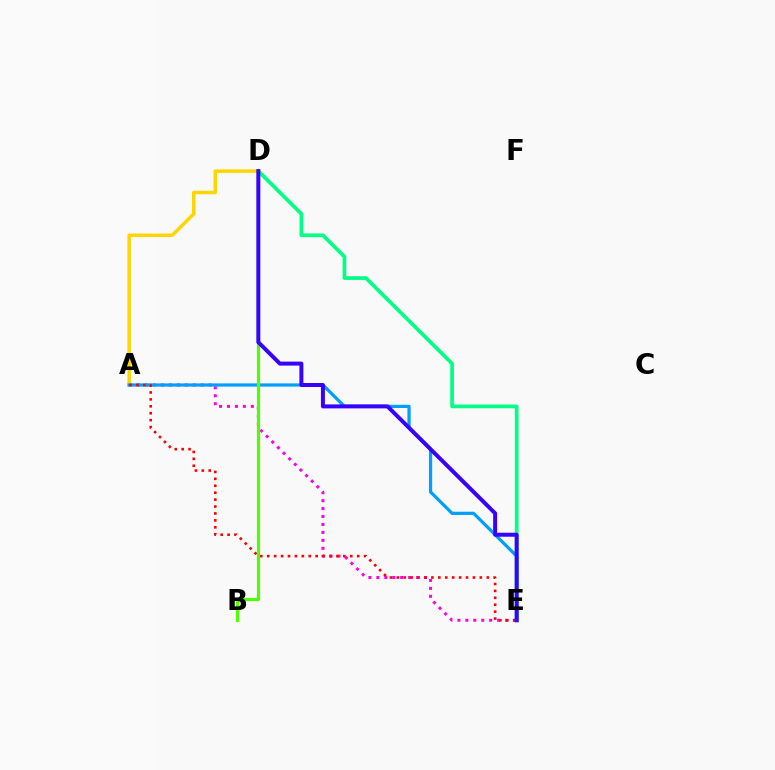{('A', 'E'): [{'color': '#ff00ed', 'line_style': 'dotted', 'thickness': 2.16}, {'color': '#009eff', 'line_style': 'solid', 'thickness': 2.32}, {'color': '#ff0000', 'line_style': 'dotted', 'thickness': 1.88}], ('D', 'E'): [{'color': '#00ff86', 'line_style': 'solid', 'thickness': 2.66}, {'color': '#3700ff', 'line_style': 'solid', 'thickness': 2.86}], ('A', 'D'): [{'color': '#ffd500', 'line_style': 'solid', 'thickness': 2.5}], ('B', 'D'): [{'color': '#4fff00', 'line_style': 'solid', 'thickness': 2.28}]}